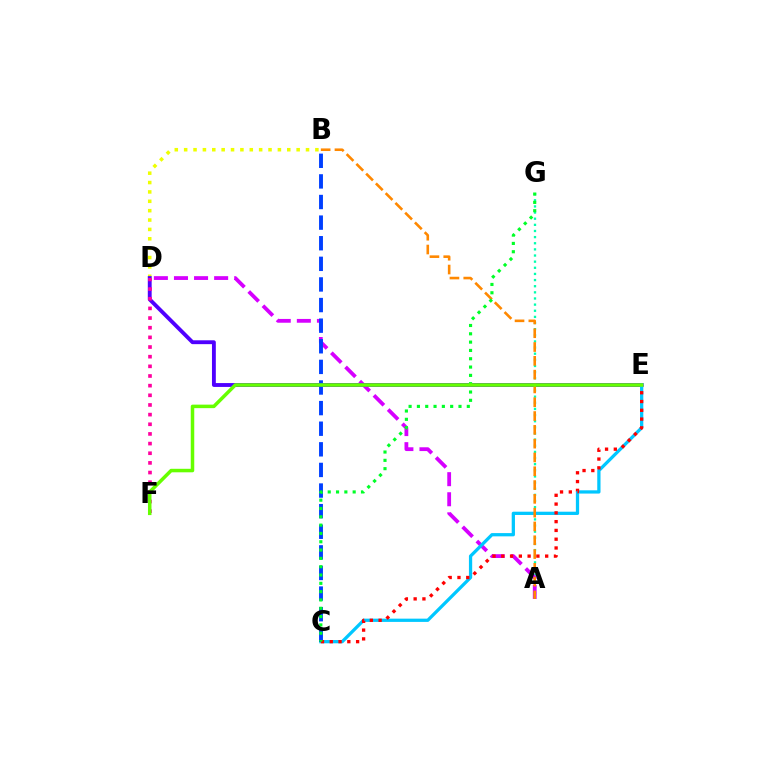{('B', 'D'): [{'color': '#eeff00', 'line_style': 'dotted', 'thickness': 2.55}], ('A', 'G'): [{'color': '#00ffaf', 'line_style': 'dotted', 'thickness': 1.67}], ('A', 'D'): [{'color': '#d600ff', 'line_style': 'dashed', 'thickness': 2.73}], ('D', 'E'): [{'color': '#4f00ff', 'line_style': 'solid', 'thickness': 2.78}], ('C', 'E'): [{'color': '#00c7ff', 'line_style': 'solid', 'thickness': 2.35}, {'color': '#ff0000', 'line_style': 'dotted', 'thickness': 2.39}], ('B', 'C'): [{'color': '#003fff', 'line_style': 'dashed', 'thickness': 2.8}], ('D', 'F'): [{'color': '#ff00a0', 'line_style': 'dotted', 'thickness': 2.62}], ('A', 'B'): [{'color': '#ff8800', 'line_style': 'dashed', 'thickness': 1.87}], ('C', 'G'): [{'color': '#00ff27', 'line_style': 'dotted', 'thickness': 2.26}], ('E', 'F'): [{'color': '#66ff00', 'line_style': 'solid', 'thickness': 2.53}]}